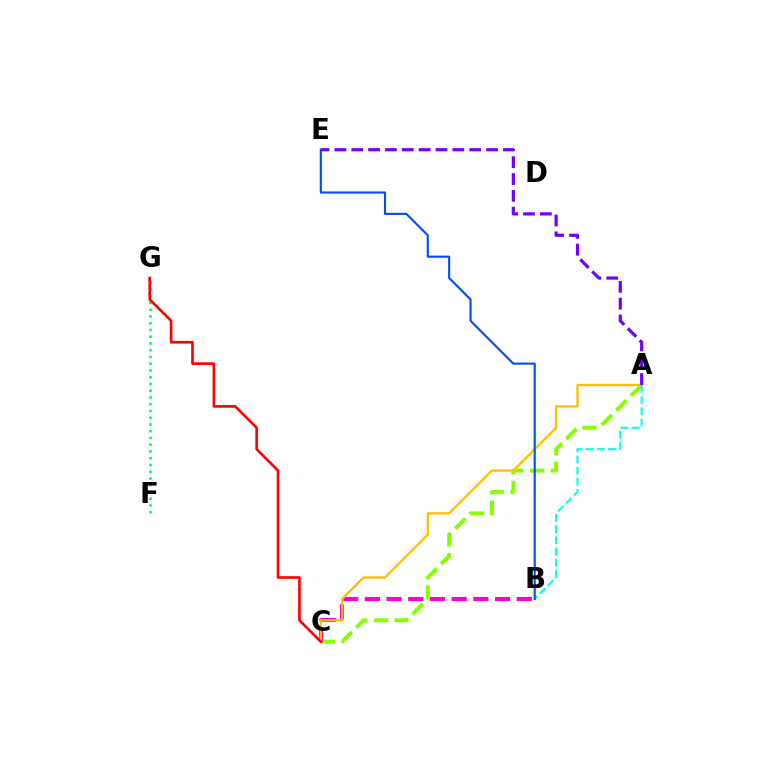{('A', 'C'): [{'color': '#84ff00', 'line_style': 'dashed', 'thickness': 2.8}, {'color': '#ffbd00', 'line_style': 'solid', 'thickness': 1.66}], ('A', 'B'): [{'color': '#00fff6', 'line_style': 'dashed', 'thickness': 1.52}], ('B', 'C'): [{'color': '#ff00cf', 'line_style': 'dashed', 'thickness': 2.95}], ('A', 'E'): [{'color': '#7200ff', 'line_style': 'dashed', 'thickness': 2.29}], ('F', 'G'): [{'color': '#00ff39', 'line_style': 'dotted', 'thickness': 1.83}], ('C', 'G'): [{'color': '#ff0000', 'line_style': 'solid', 'thickness': 1.91}], ('B', 'E'): [{'color': '#004bff', 'line_style': 'solid', 'thickness': 1.52}]}